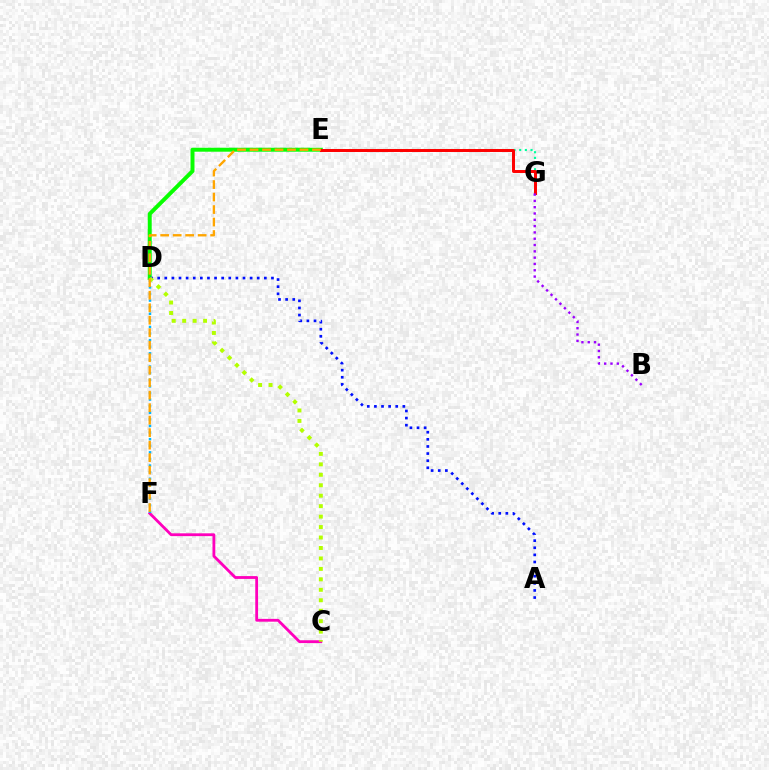{('C', 'F'): [{'color': '#ff00bd', 'line_style': 'solid', 'thickness': 2.02}], ('D', 'E'): [{'color': '#08ff00', 'line_style': 'solid', 'thickness': 2.85}], ('E', 'G'): [{'color': '#00ff9d', 'line_style': 'dotted', 'thickness': 1.54}, {'color': '#ff0000', 'line_style': 'solid', 'thickness': 2.14}], ('A', 'D'): [{'color': '#0010ff', 'line_style': 'dotted', 'thickness': 1.93}], ('D', 'F'): [{'color': '#00b5ff', 'line_style': 'dotted', 'thickness': 1.79}], ('C', 'D'): [{'color': '#b3ff00', 'line_style': 'dotted', 'thickness': 2.84}], ('B', 'G'): [{'color': '#9b00ff', 'line_style': 'dotted', 'thickness': 1.71}], ('E', 'F'): [{'color': '#ffa500', 'line_style': 'dashed', 'thickness': 1.7}]}